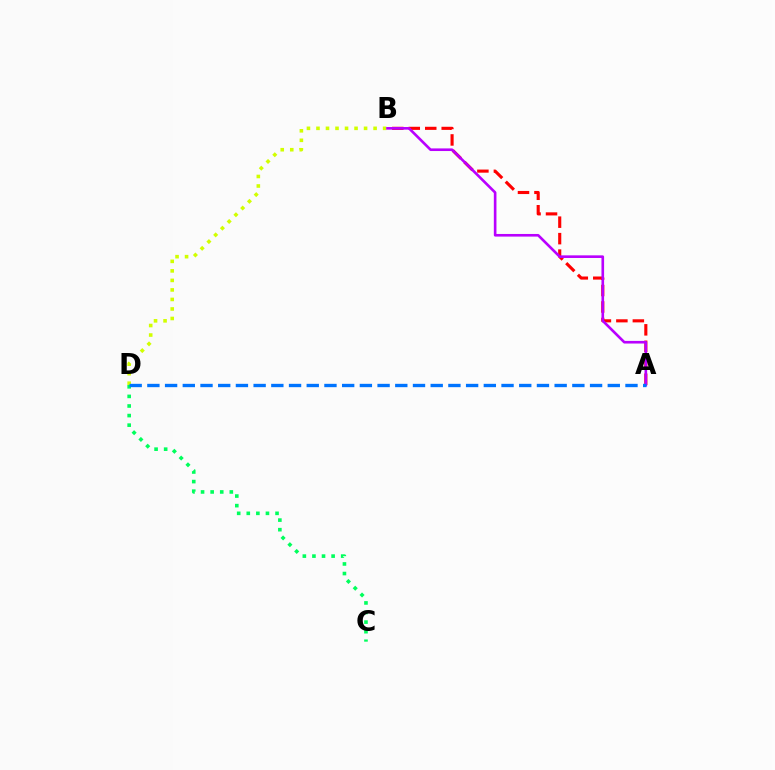{('B', 'D'): [{'color': '#d1ff00', 'line_style': 'dotted', 'thickness': 2.59}], ('A', 'B'): [{'color': '#ff0000', 'line_style': 'dashed', 'thickness': 2.24}, {'color': '#b900ff', 'line_style': 'solid', 'thickness': 1.89}], ('C', 'D'): [{'color': '#00ff5c', 'line_style': 'dotted', 'thickness': 2.6}], ('A', 'D'): [{'color': '#0074ff', 'line_style': 'dashed', 'thickness': 2.41}]}